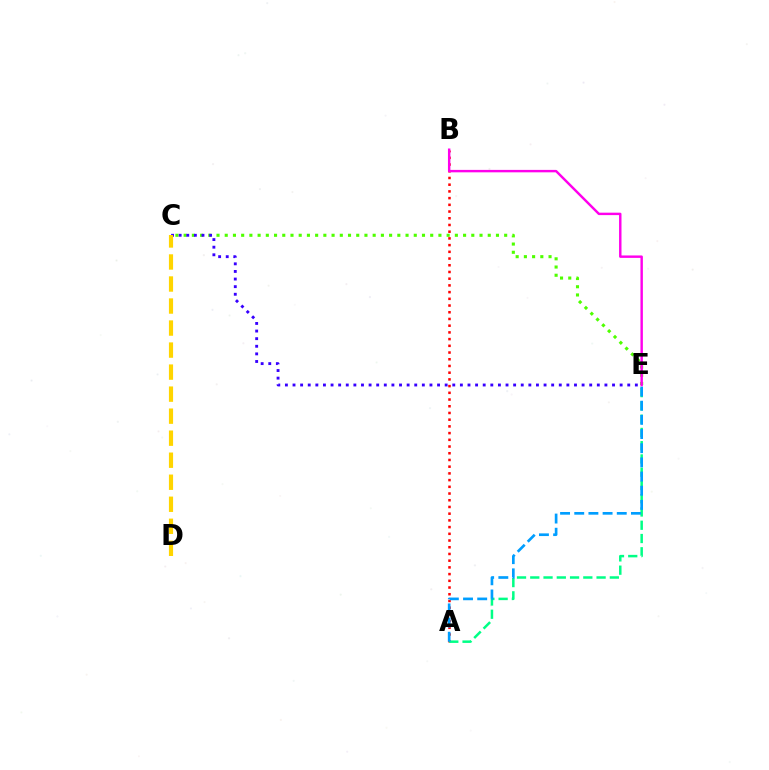{('C', 'E'): [{'color': '#4fff00', 'line_style': 'dotted', 'thickness': 2.23}, {'color': '#3700ff', 'line_style': 'dotted', 'thickness': 2.07}], ('A', 'B'): [{'color': '#ff0000', 'line_style': 'dotted', 'thickness': 1.82}], ('A', 'E'): [{'color': '#00ff86', 'line_style': 'dashed', 'thickness': 1.8}, {'color': '#009eff', 'line_style': 'dashed', 'thickness': 1.93}], ('B', 'E'): [{'color': '#ff00ed', 'line_style': 'solid', 'thickness': 1.75}], ('C', 'D'): [{'color': '#ffd500', 'line_style': 'dashed', 'thickness': 2.99}]}